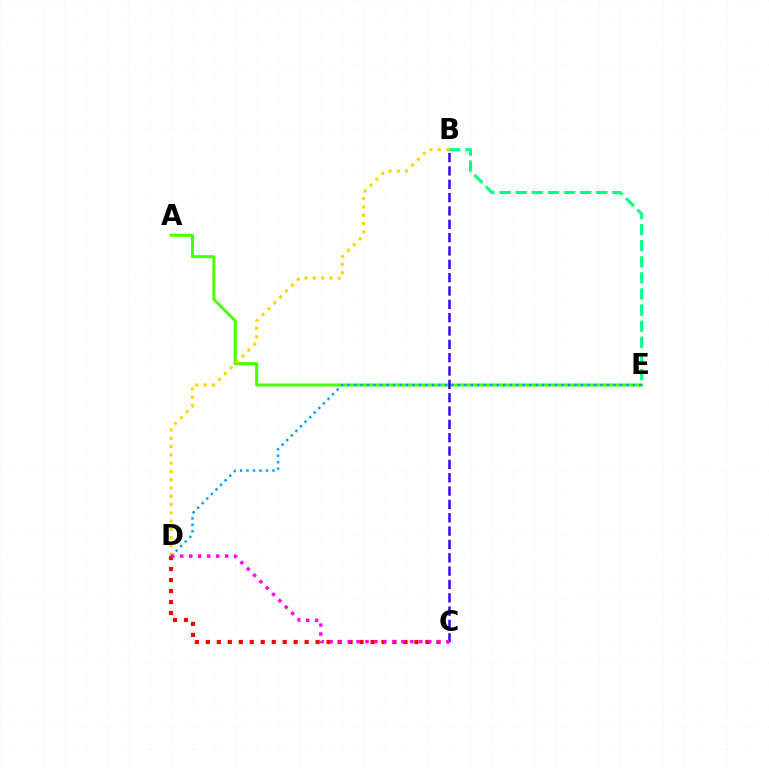{('A', 'E'): [{'color': '#4fff00', 'line_style': 'solid', 'thickness': 2.18}], ('B', 'D'): [{'color': '#ffd500', 'line_style': 'dotted', 'thickness': 2.25}], ('C', 'D'): [{'color': '#ff0000', 'line_style': 'dotted', 'thickness': 2.98}, {'color': '#ff00ed', 'line_style': 'dotted', 'thickness': 2.44}], ('D', 'E'): [{'color': '#009eff', 'line_style': 'dotted', 'thickness': 1.76}], ('B', 'E'): [{'color': '#00ff86', 'line_style': 'dashed', 'thickness': 2.19}], ('B', 'C'): [{'color': '#3700ff', 'line_style': 'dashed', 'thickness': 1.81}]}